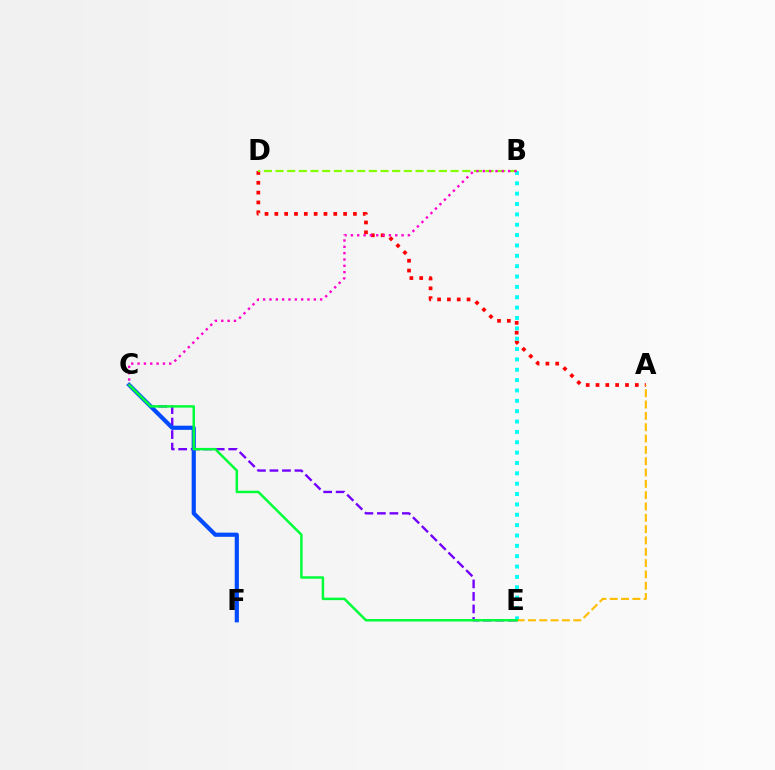{('A', 'D'): [{'color': '#ff0000', 'line_style': 'dotted', 'thickness': 2.67}], ('B', 'E'): [{'color': '#00fff6', 'line_style': 'dotted', 'thickness': 2.81}], ('B', 'D'): [{'color': '#84ff00', 'line_style': 'dashed', 'thickness': 1.59}], ('C', 'E'): [{'color': '#7200ff', 'line_style': 'dashed', 'thickness': 1.7}, {'color': '#00ff39', 'line_style': 'solid', 'thickness': 1.79}], ('C', 'F'): [{'color': '#004bff', 'line_style': 'solid', 'thickness': 3.0}], ('A', 'E'): [{'color': '#ffbd00', 'line_style': 'dashed', 'thickness': 1.54}], ('B', 'C'): [{'color': '#ff00cf', 'line_style': 'dotted', 'thickness': 1.72}]}